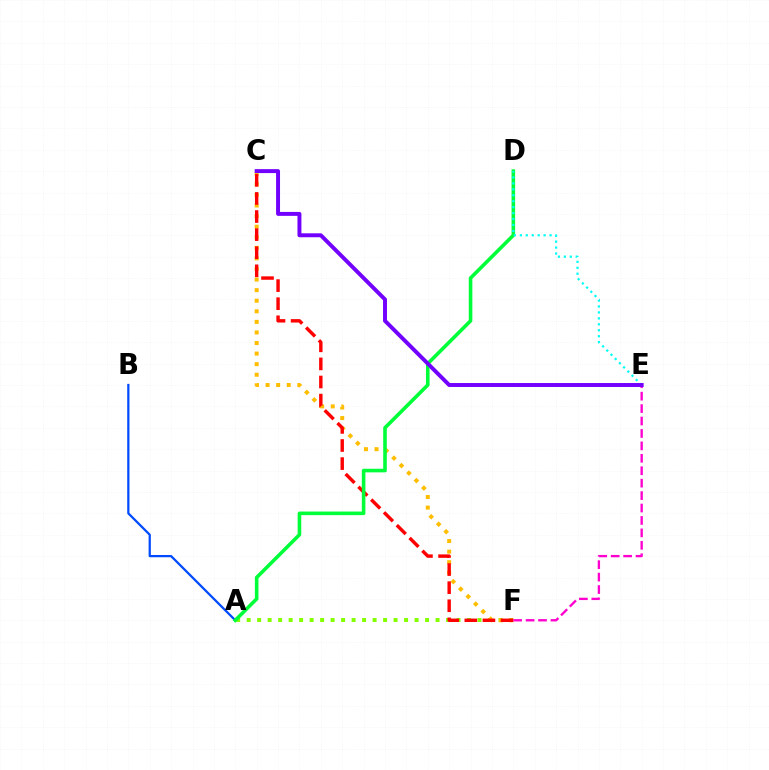{('A', 'F'): [{'color': '#84ff00', 'line_style': 'dotted', 'thickness': 2.85}], ('C', 'F'): [{'color': '#ffbd00', 'line_style': 'dotted', 'thickness': 2.87}, {'color': '#ff0000', 'line_style': 'dashed', 'thickness': 2.46}], ('A', 'B'): [{'color': '#004bff', 'line_style': 'solid', 'thickness': 1.62}], ('A', 'D'): [{'color': '#00ff39', 'line_style': 'solid', 'thickness': 2.58}], ('E', 'F'): [{'color': '#ff00cf', 'line_style': 'dashed', 'thickness': 1.69}], ('D', 'E'): [{'color': '#00fff6', 'line_style': 'dotted', 'thickness': 1.61}], ('C', 'E'): [{'color': '#7200ff', 'line_style': 'solid', 'thickness': 2.84}]}